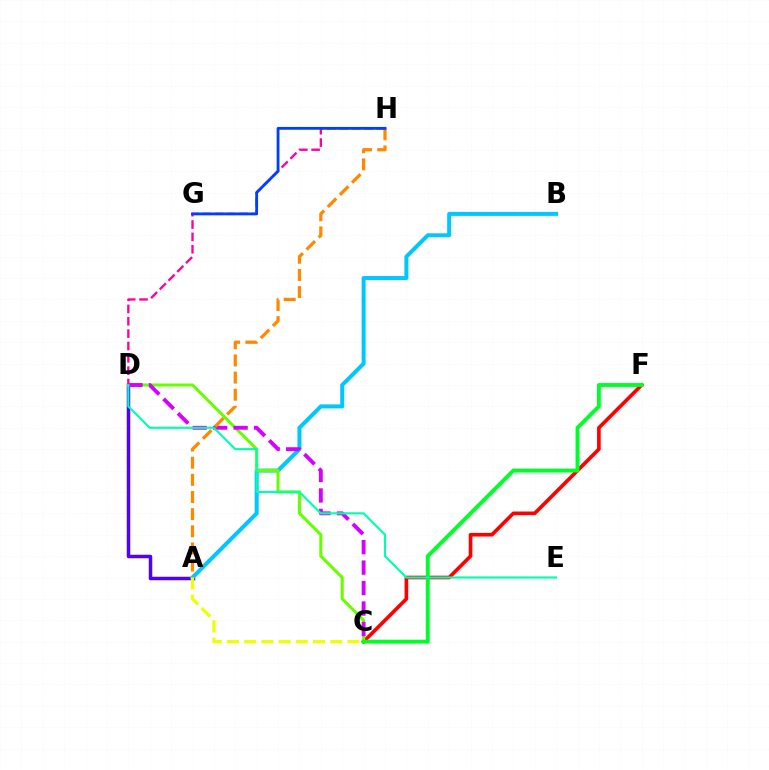{('A', 'D'): [{'color': '#4f00ff', 'line_style': 'solid', 'thickness': 2.51}], ('A', 'B'): [{'color': '#00c7ff', 'line_style': 'solid', 'thickness': 2.88}], ('C', 'F'): [{'color': '#ff0000', 'line_style': 'solid', 'thickness': 2.62}, {'color': '#00ff27', 'line_style': 'solid', 'thickness': 2.79}], ('C', 'D'): [{'color': '#66ff00', 'line_style': 'solid', 'thickness': 2.19}, {'color': '#d600ff', 'line_style': 'dashed', 'thickness': 2.78}], ('D', 'H'): [{'color': '#ff00a0', 'line_style': 'dashed', 'thickness': 1.68}], ('D', 'E'): [{'color': '#00ffaf', 'line_style': 'solid', 'thickness': 1.54}], ('A', 'H'): [{'color': '#ff8800', 'line_style': 'dashed', 'thickness': 2.33}], ('G', 'H'): [{'color': '#003fff', 'line_style': 'solid', 'thickness': 2.03}], ('A', 'C'): [{'color': '#eeff00', 'line_style': 'dashed', 'thickness': 2.34}]}